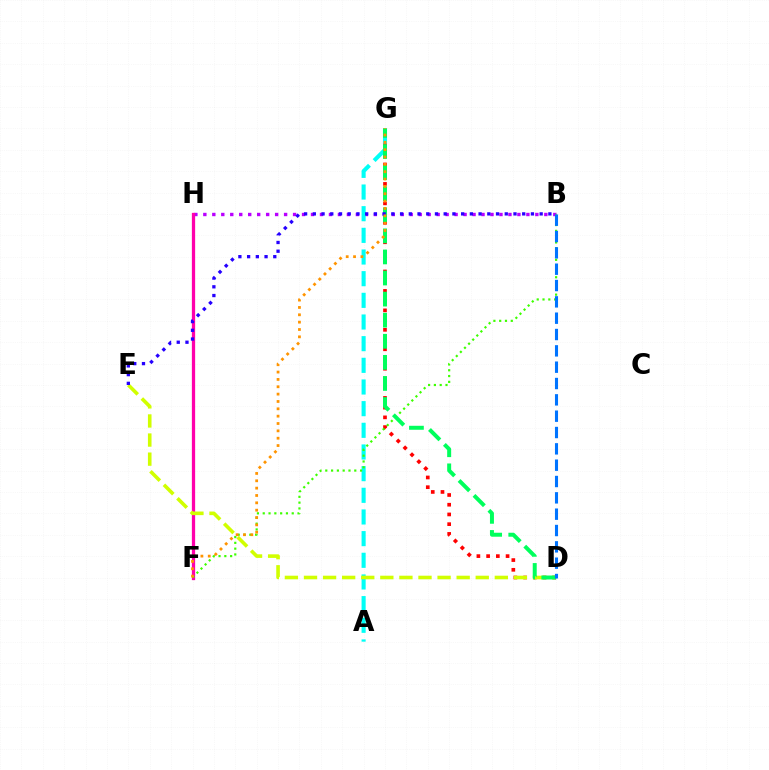{('D', 'G'): [{'color': '#ff0000', 'line_style': 'dotted', 'thickness': 2.64}, {'color': '#00ff5c', 'line_style': 'dashed', 'thickness': 2.86}], ('B', 'H'): [{'color': '#b900ff', 'line_style': 'dotted', 'thickness': 2.44}], ('F', 'H'): [{'color': '#ff00ac', 'line_style': 'solid', 'thickness': 2.35}], ('A', 'G'): [{'color': '#00fff6', 'line_style': 'dashed', 'thickness': 2.94}], ('B', 'F'): [{'color': '#3dff00', 'line_style': 'dotted', 'thickness': 1.58}], ('D', 'E'): [{'color': '#d1ff00', 'line_style': 'dashed', 'thickness': 2.59}], ('B', 'E'): [{'color': '#2500ff', 'line_style': 'dotted', 'thickness': 2.37}], ('F', 'G'): [{'color': '#ff9400', 'line_style': 'dotted', 'thickness': 2.0}], ('B', 'D'): [{'color': '#0074ff', 'line_style': 'dashed', 'thickness': 2.22}]}